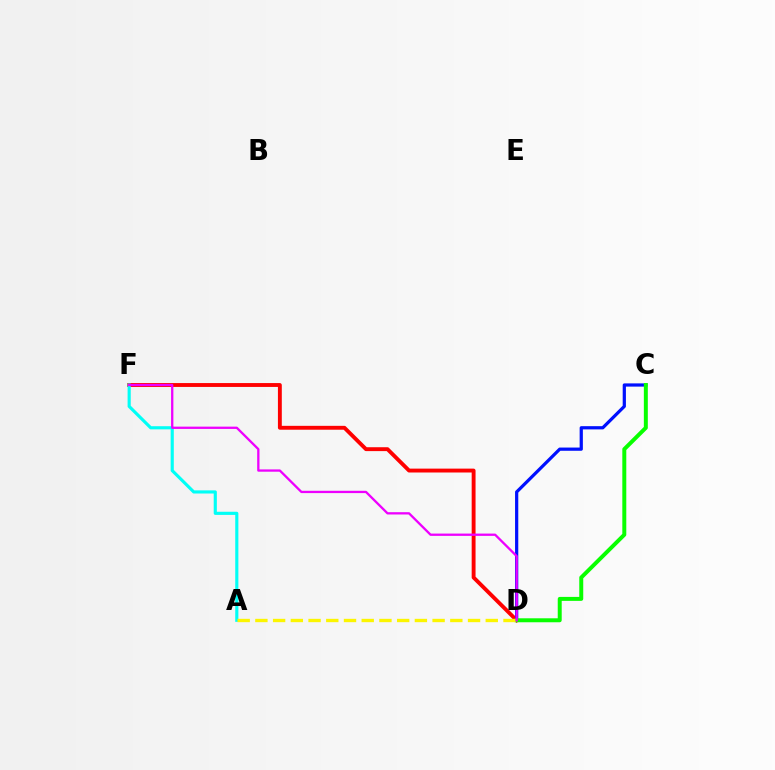{('D', 'F'): [{'color': '#ff0000', 'line_style': 'solid', 'thickness': 2.79}, {'color': '#ee00ff', 'line_style': 'solid', 'thickness': 1.66}], ('C', 'D'): [{'color': '#0010ff', 'line_style': 'solid', 'thickness': 2.32}, {'color': '#08ff00', 'line_style': 'solid', 'thickness': 2.86}], ('A', 'F'): [{'color': '#00fff6', 'line_style': 'solid', 'thickness': 2.26}], ('A', 'D'): [{'color': '#fcf500', 'line_style': 'dashed', 'thickness': 2.41}]}